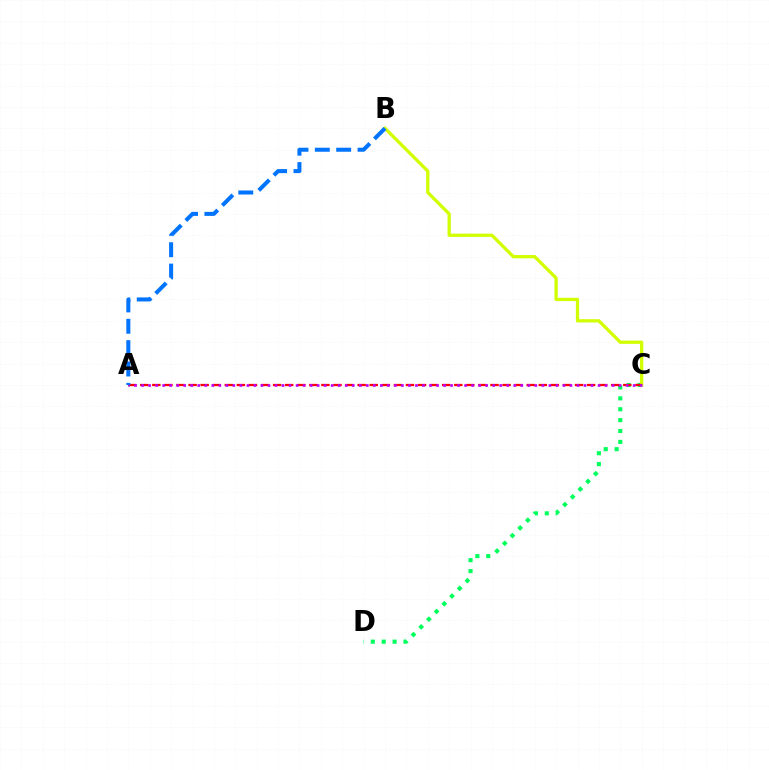{('C', 'D'): [{'color': '#00ff5c', 'line_style': 'dotted', 'thickness': 2.96}], ('B', 'C'): [{'color': '#d1ff00', 'line_style': 'solid', 'thickness': 2.36}], ('A', 'C'): [{'color': '#ff0000', 'line_style': 'dashed', 'thickness': 1.64}, {'color': '#b900ff', 'line_style': 'dotted', 'thickness': 1.91}], ('A', 'B'): [{'color': '#0074ff', 'line_style': 'dashed', 'thickness': 2.9}]}